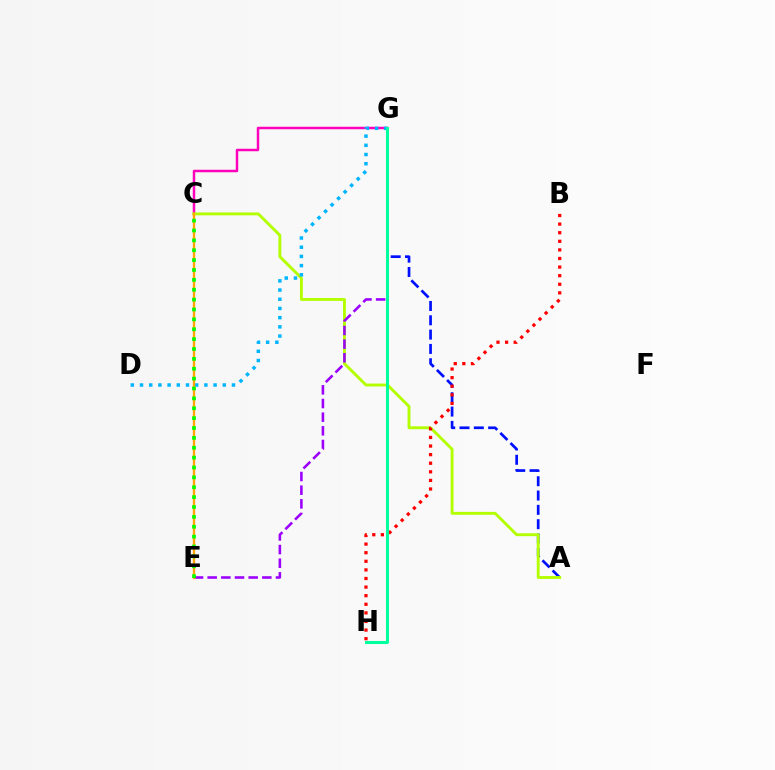{('A', 'G'): [{'color': '#0010ff', 'line_style': 'dashed', 'thickness': 1.95}], ('C', 'G'): [{'color': '#ff00bd', 'line_style': 'solid', 'thickness': 1.79}], ('A', 'C'): [{'color': '#b3ff00', 'line_style': 'solid', 'thickness': 2.08}], ('E', 'G'): [{'color': '#9b00ff', 'line_style': 'dashed', 'thickness': 1.86}], ('B', 'H'): [{'color': '#ff0000', 'line_style': 'dotted', 'thickness': 2.34}], ('D', 'G'): [{'color': '#00b5ff', 'line_style': 'dotted', 'thickness': 2.5}], ('G', 'H'): [{'color': '#00ff9d', 'line_style': 'solid', 'thickness': 2.17}], ('C', 'E'): [{'color': '#ffa500', 'line_style': 'solid', 'thickness': 1.69}, {'color': '#08ff00', 'line_style': 'dotted', 'thickness': 2.68}]}